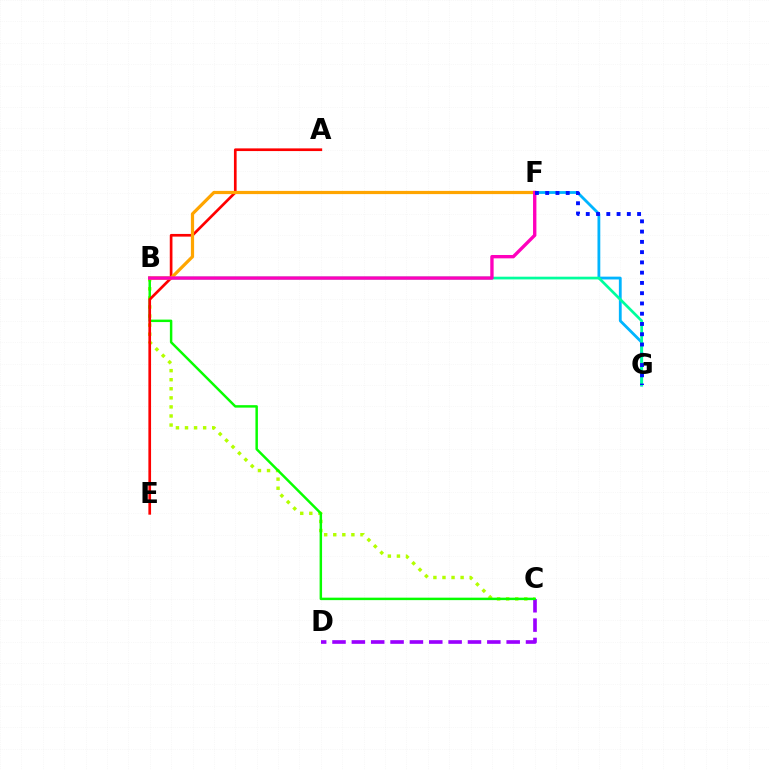{('B', 'C'): [{'color': '#b3ff00', 'line_style': 'dotted', 'thickness': 2.46}, {'color': '#08ff00', 'line_style': 'solid', 'thickness': 1.78}], ('F', 'G'): [{'color': '#00b5ff', 'line_style': 'solid', 'thickness': 2.02}, {'color': '#0010ff', 'line_style': 'dotted', 'thickness': 2.79}], ('C', 'D'): [{'color': '#9b00ff', 'line_style': 'dashed', 'thickness': 2.63}], ('B', 'G'): [{'color': '#00ff9d', 'line_style': 'solid', 'thickness': 1.95}], ('A', 'E'): [{'color': '#ff0000', 'line_style': 'solid', 'thickness': 1.93}], ('B', 'F'): [{'color': '#ffa500', 'line_style': 'solid', 'thickness': 2.31}, {'color': '#ff00bd', 'line_style': 'solid', 'thickness': 2.42}]}